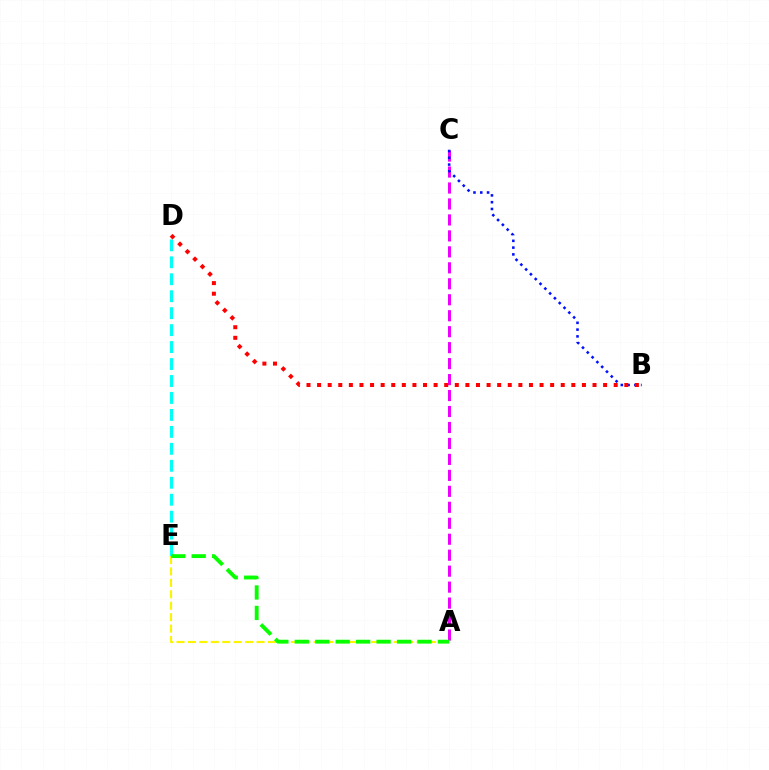{('A', 'C'): [{'color': '#ee00ff', 'line_style': 'dashed', 'thickness': 2.17}], ('D', 'E'): [{'color': '#00fff6', 'line_style': 'dashed', 'thickness': 2.3}], ('A', 'E'): [{'color': '#fcf500', 'line_style': 'dashed', 'thickness': 1.55}, {'color': '#08ff00', 'line_style': 'dashed', 'thickness': 2.78}], ('B', 'C'): [{'color': '#0010ff', 'line_style': 'dotted', 'thickness': 1.84}], ('B', 'D'): [{'color': '#ff0000', 'line_style': 'dotted', 'thickness': 2.88}]}